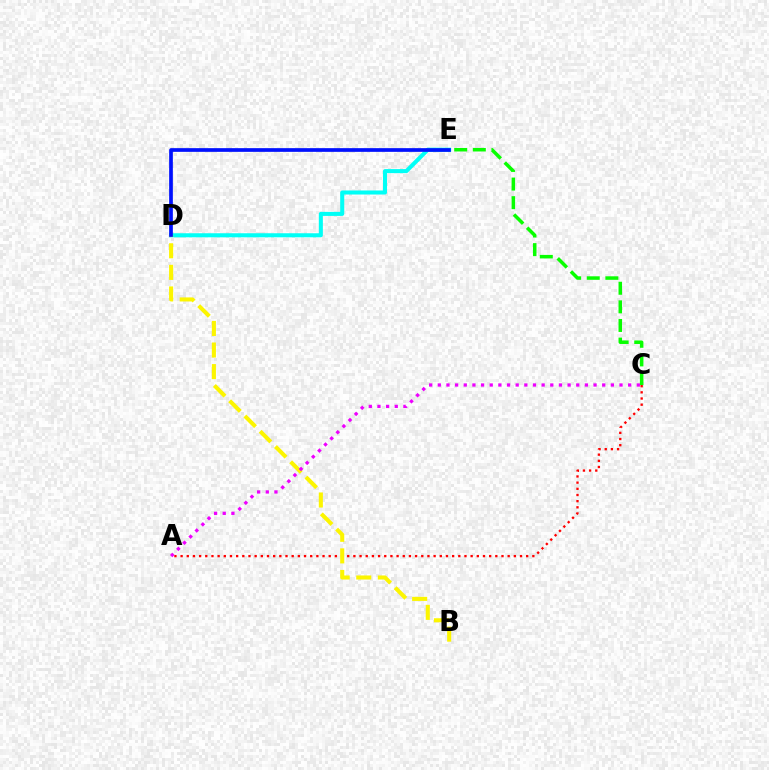{('A', 'C'): [{'color': '#ff0000', 'line_style': 'dotted', 'thickness': 1.68}, {'color': '#ee00ff', 'line_style': 'dotted', 'thickness': 2.35}], ('D', 'E'): [{'color': '#00fff6', 'line_style': 'solid', 'thickness': 2.92}, {'color': '#0010ff', 'line_style': 'solid', 'thickness': 2.66}], ('B', 'D'): [{'color': '#fcf500', 'line_style': 'dashed', 'thickness': 2.93}], ('C', 'E'): [{'color': '#08ff00', 'line_style': 'dashed', 'thickness': 2.53}]}